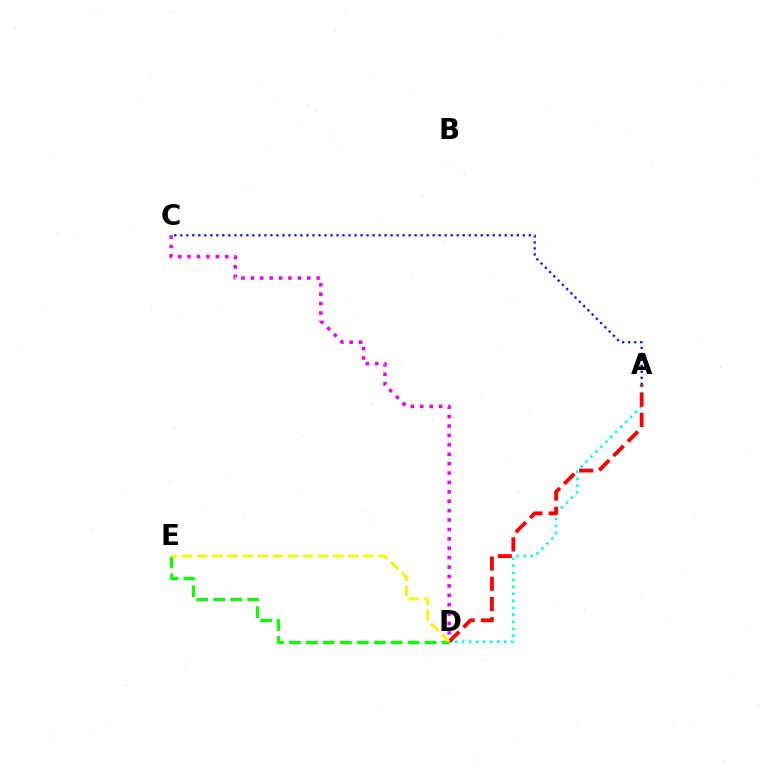{('A', 'C'): [{'color': '#0010ff', 'line_style': 'dotted', 'thickness': 1.63}], ('D', 'E'): [{'color': '#08ff00', 'line_style': 'dashed', 'thickness': 2.3}, {'color': '#fcf500', 'line_style': 'dashed', 'thickness': 2.05}], ('A', 'D'): [{'color': '#00fff6', 'line_style': 'dotted', 'thickness': 1.9}, {'color': '#ff0000', 'line_style': 'dashed', 'thickness': 2.75}], ('C', 'D'): [{'color': '#ee00ff', 'line_style': 'dotted', 'thickness': 2.55}]}